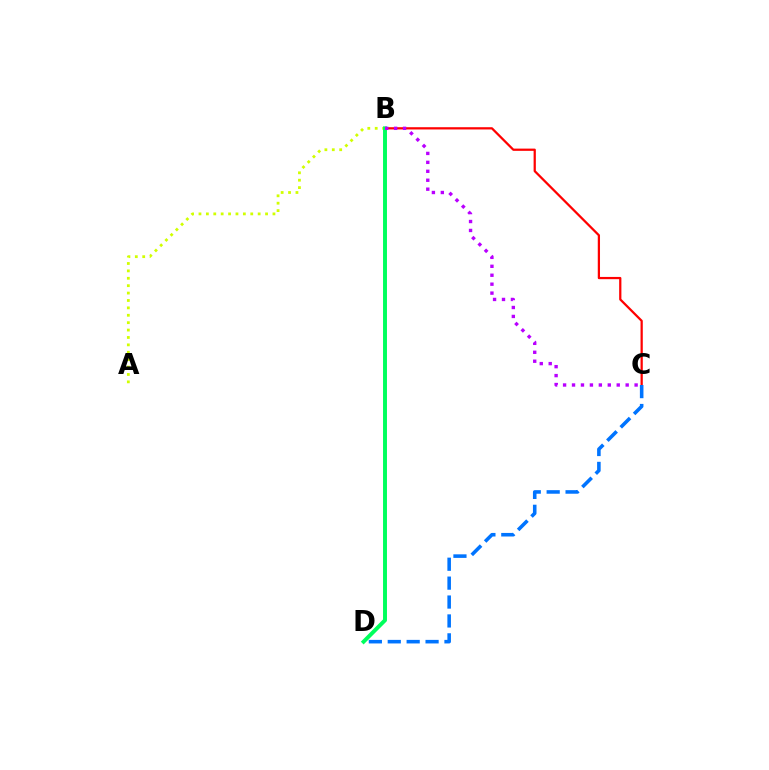{('A', 'B'): [{'color': '#d1ff00', 'line_style': 'dotted', 'thickness': 2.01}], ('B', 'C'): [{'color': '#ff0000', 'line_style': 'solid', 'thickness': 1.62}, {'color': '#b900ff', 'line_style': 'dotted', 'thickness': 2.43}], ('B', 'D'): [{'color': '#00ff5c', 'line_style': 'solid', 'thickness': 2.84}], ('C', 'D'): [{'color': '#0074ff', 'line_style': 'dashed', 'thickness': 2.57}]}